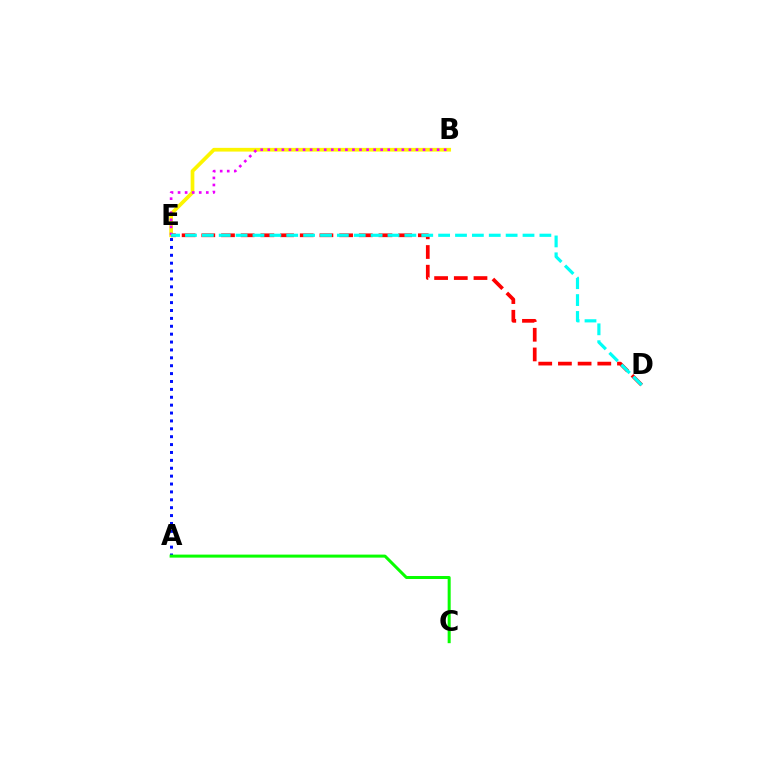{('B', 'E'): [{'color': '#fcf500', 'line_style': 'solid', 'thickness': 2.67}, {'color': '#ee00ff', 'line_style': 'dotted', 'thickness': 1.92}], ('D', 'E'): [{'color': '#ff0000', 'line_style': 'dashed', 'thickness': 2.67}, {'color': '#00fff6', 'line_style': 'dashed', 'thickness': 2.29}], ('A', 'E'): [{'color': '#0010ff', 'line_style': 'dotted', 'thickness': 2.14}], ('A', 'C'): [{'color': '#08ff00', 'line_style': 'solid', 'thickness': 2.17}]}